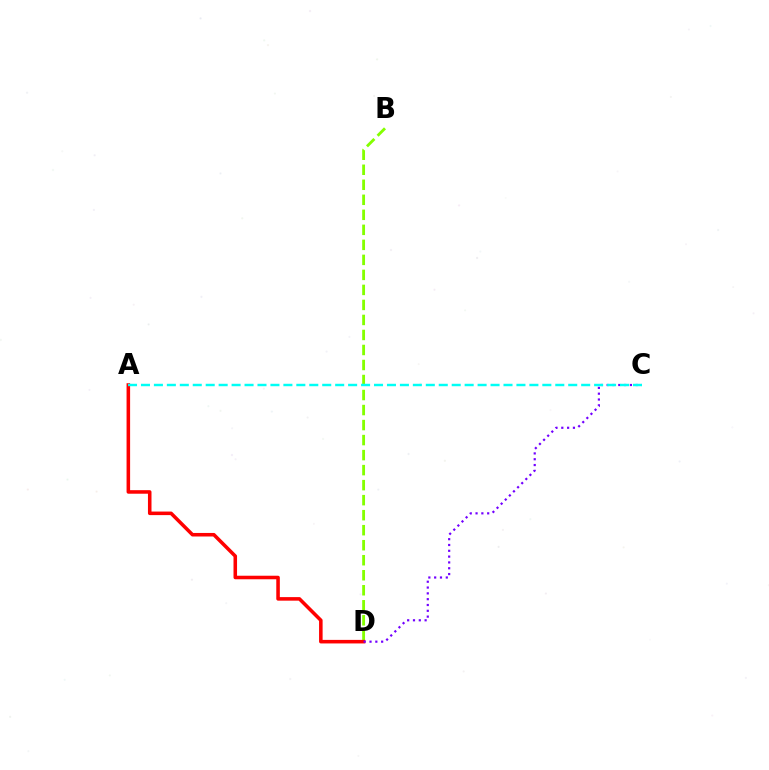{('B', 'D'): [{'color': '#84ff00', 'line_style': 'dashed', 'thickness': 2.04}], ('A', 'D'): [{'color': '#ff0000', 'line_style': 'solid', 'thickness': 2.56}], ('C', 'D'): [{'color': '#7200ff', 'line_style': 'dotted', 'thickness': 1.58}], ('A', 'C'): [{'color': '#00fff6', 'line_style': 'dashed', 'thickness': 1.76}]}